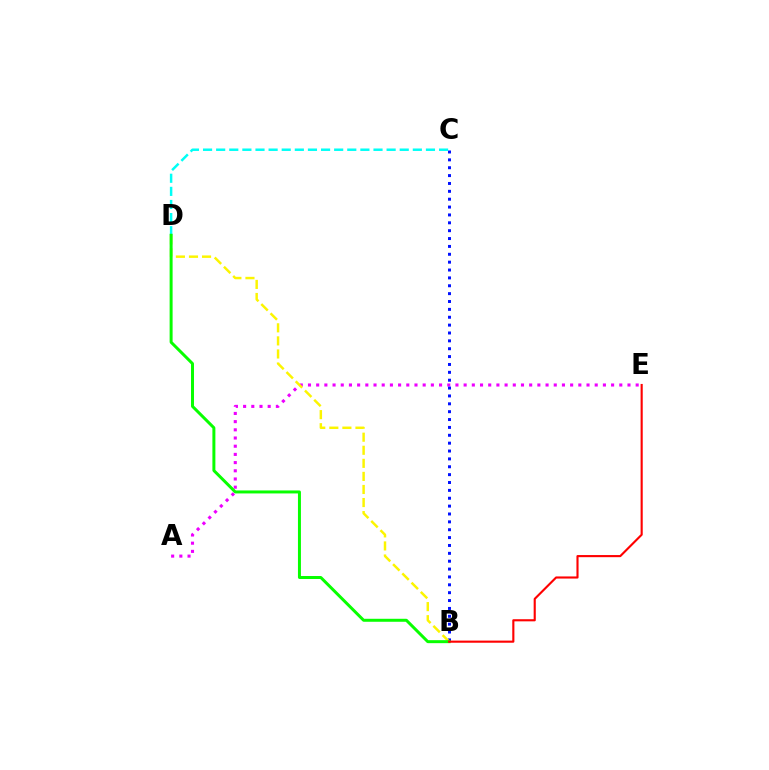{('A', 'E'): [{'color': '#ee00ff', 'line_style': 'dotted', 'thickness': 2.23}], ('B', 'C'): [{'color': '#0010ff', 'line_style': 'dotted', 'thickness': 2.14}], ('B', 'D'): [{'color': '#fcf500', 'line_style': 'dashed', 'thickness': 1.78}, {'color': '#08ff00', 'line_style': 'solid', 'thickness': 2.15}], ('C', 'D'): [{'color': '#00fff6', 'line_style': 'dashed', 'thickness': 1.78}], ('B', 'E'): [{'color': '#ff0000', 'line_style': 'solid', 'thickness': 1.53}]}